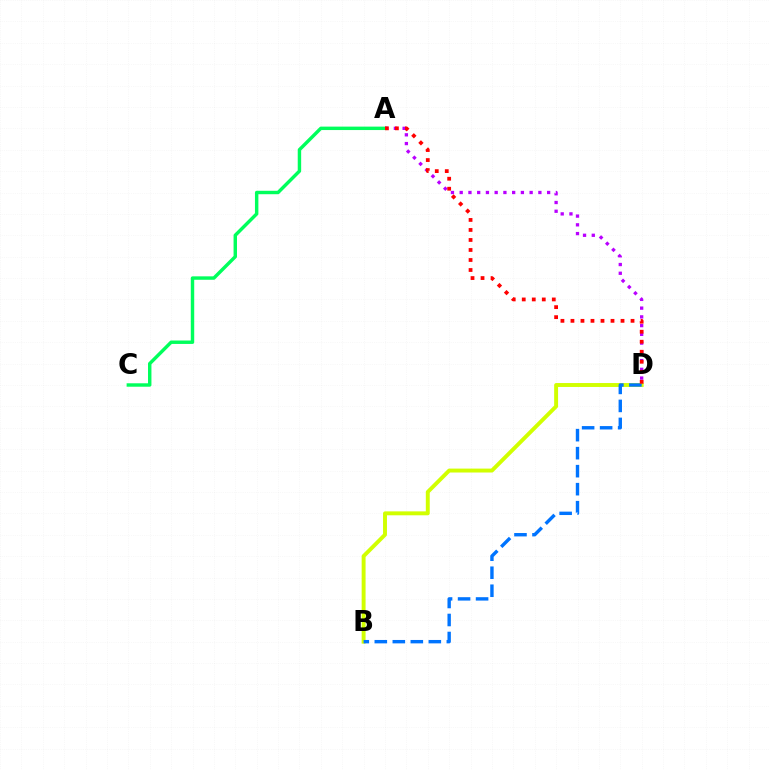{('A', 'C'): [{'color': '#00ff5c', 'line_style': 'solid', 'thickness': 2.47}], ('A', 'D'): [{'color': '#b900ff', 'line_style': 'dotted', 'thickness': 2.38}, {'color': '#ff0000', 'line_style': 'dotted', 'thickness': 2.72}], ('B', 'D'): [{'color': '#d1ff00', 'line_style': 'solid', 'thickness': 2.82}, {'color': '#0074ff', 'line_style': 'dashed', 'thickness': 2.45}]}